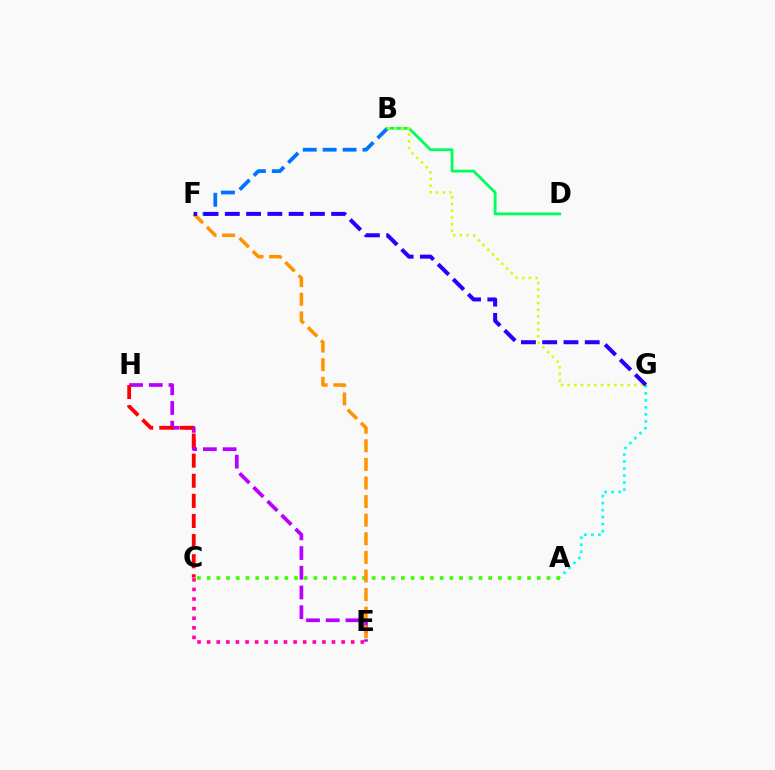{('A', 'G'): [{'color': '#00fff6', 'line_style': 'dotted', 'thickness': 1.91}], ('A', 'C'): [{'color': '#3dff00', 'line_style': 'dotted', 'thickness': 2.64}], ('B', 'F'): [{'color': '#0074ff', 'line_style': 'dashed', 'thickness': 2.7}], ('E', 'H'): [{'color': '#b900ff', 'line_style': 'dashed', 'thickness': 2.68}], ('E', 'F'): [{'color': '#ff9400', 'line_style': 'dashed', 'thickness': 2.53}], ('B', 'D'): [{'color': '#00ff5c', 'line_style': 'solid', 'thickness': 2.03}], ('C', 'H'): [{'color': '#ff0000', 'line_style': 'dashed', 'thickness': 2.73}], ('C', 'E'): [{'color': '#ff00ac', 'line_style': 'dotted', 'thickness': 2.61}], ('B', 'G'): [{'color': '#d1ff00', 'line_style': 'dotted', 'thickness': 1.81}], ('F', 'G'): [{'color': '#2500ff', 'line_style': 'dashed', 'thickness': 2.89}]}